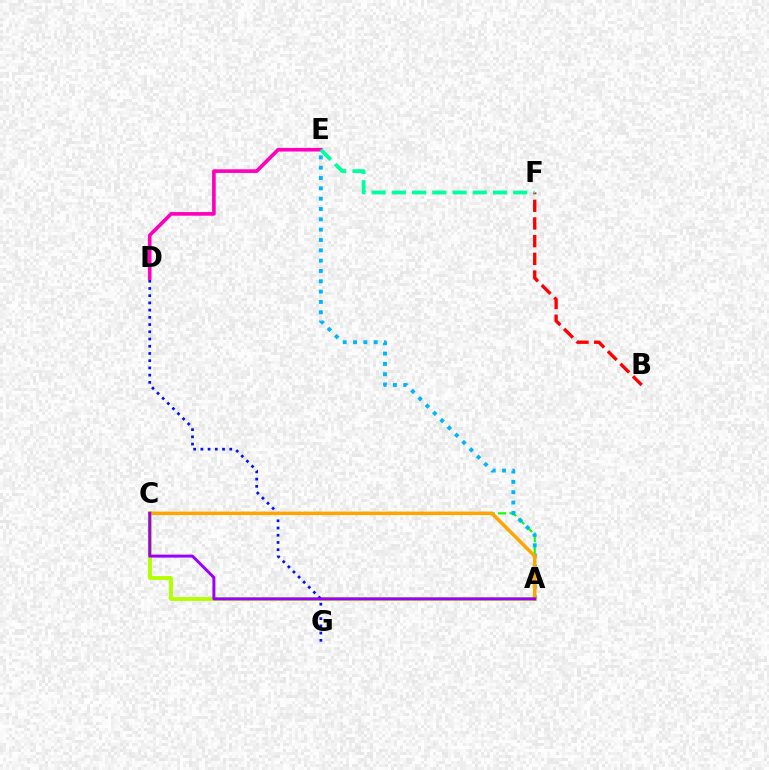{('B', 'F'): [{'color': '#ff0000', 'line_style': 'dashed', 'thickness': 2.4}], ('D', 'E'): [{'color': '#ff00bd', 'line_style': 'solid', 'thickness': 2.63}], ('A', 'C'): [{'color': '#b3ff00', 'line_style': 'solid', 'thickness': 2.79}, {'color': '#08ff00', 'line_style': 'dashed', 'thickness': 1.54}, {'color': '#ffa500', 'line_style': 'solid', 'thickness': 2.54}, {'color': '#9b00ff', 'line_style': 'solid', 'thickness': 2.13}], ('D', 'G'): [{'color': '#0010ff', 'line_style': 'dotted', 'thickness': 1.96}], ('E', 'F'): [{'color': '#00ff9d', 'line_style': 'dashed', 'thickness': 2.75}], ('A', 'E'): [{'color': '#00b5ff', 'line_style': 'dotted', 'thickness': 2.81}]}